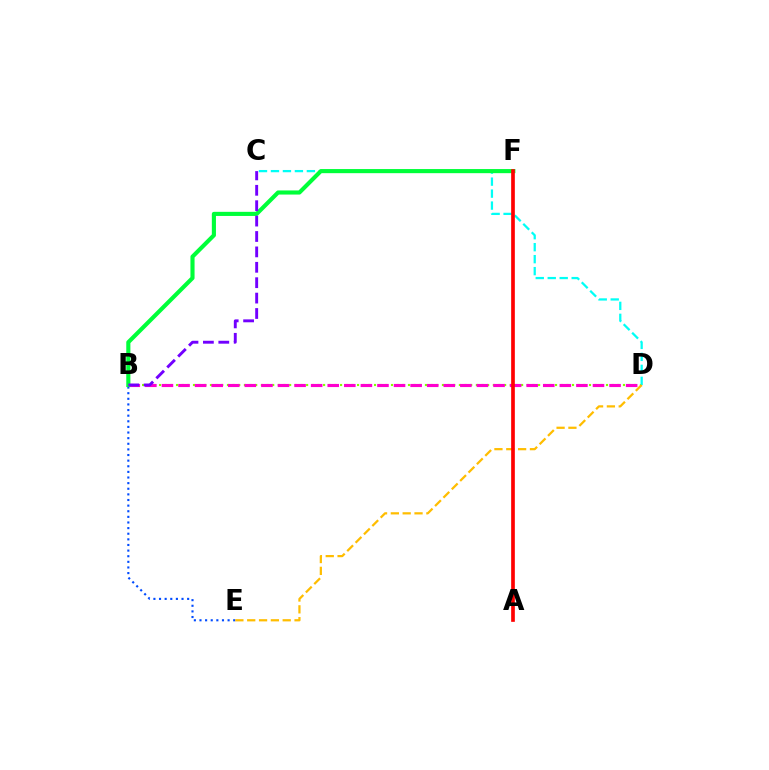{('B', 'D'): [{'color': '#84ff00', 'line_style': 'dotted', 'thickness': 1.54}, {'color': '#ff00cf', 'line_style': 'dashed', 'thickness': 2.25}], ('B', 'E'): [{'color': '#004bff', 'line_style': 'dotted', 'thickness': 1.53}], ('C', 'D'): [{'color': '#00fff6', 'line_style': 'dashed', 'thickness': 1.63}], ('D', 'E'): [{'color': '#ffbd00', 'line_style': 'dashed', 'thickness': 1.61}], ('B', 'F'): [{'color': '#00ff39', 'line_style': 'solid', 'thickness': 2.96}], ('B', 'C'): [{'color': '#7200ff', 'line_style': 'dashed', 'thickness': 2.09}], ('A', 'F'): [{'color': '#ff0000', 'line_style': 'solid', 'thickness': 2.64}]}